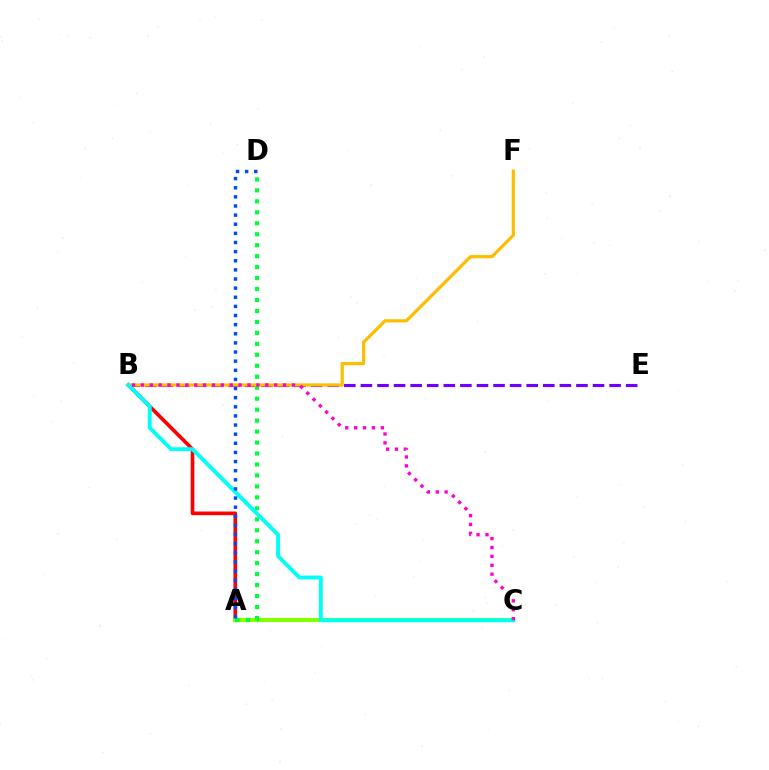{('B', 'E'): [{'color': '#7200ff', 'line_style': 'dashed', 'thickness': 2.25}], ('A', 'B'): [{'color': '#ff0000', 'line_style': 'solid', 'thickness': 2.62}], ('A', 'C'): [{'color': '#84ff00', 'line_style': 'solid', 'thickness': 3.0}], ('A', 'D'): [{'color': '#00ff39', 'line_style': 'dotted', 'thickness': 2.98}, {'color': '#004bff', 'line_style': 'dotted', 'thickness': 2.48}], ('B', 'F'): [{'color': '#ffbd00', 'line_style': 'solid', 'thickness': 2.31}], ('B', 'C'): [{'color': '#00fff6', 'line_style': 'solid', 'thickness': 2.81}, {'color': '#ff00cf', 'line_style': 'dotted', 'thickness': 2.41}]}